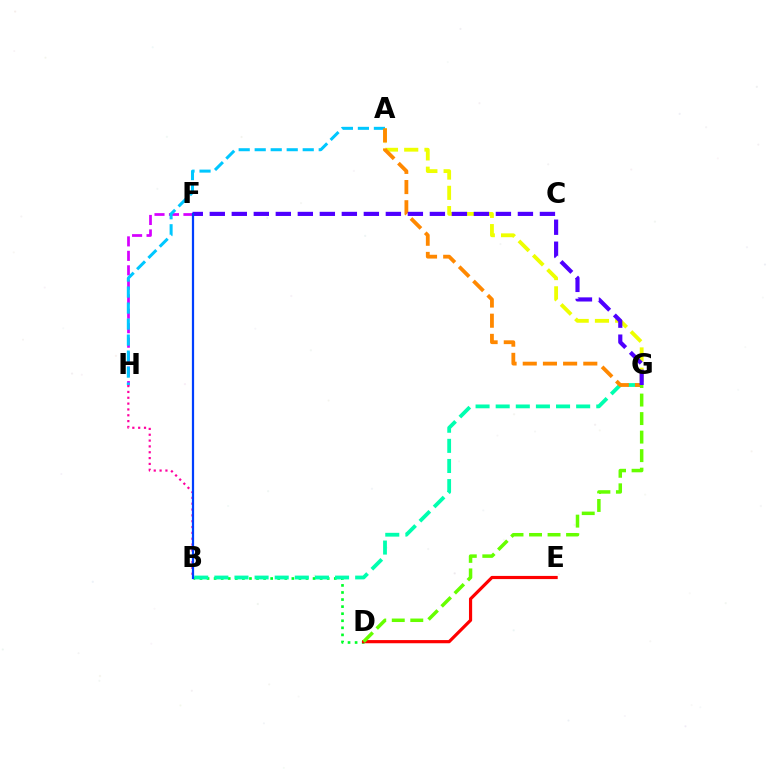{('B', 'D'): [{'color': '#00ff27', 'line_style': 'dotted', 'thickness': 1.92}], ('B', 'G'): [{'color': '#00ffaf', 'line_style': 'dashed', 'thickness': 2.73}], ('F', 'H'): [{'color': '#d600ff', 'line_style': 'dashed', 'thickness': 1.97}], ('A', 'G'): [{'color': '#eeff00', 'line_style': 'dashed', 'thickness': 2.75}, {'color': '#ff8800', 'line_style': 'dashed', 'thickness': 2.74}], ('A', 'H'): [{'color': '#00c7ff', 'line_style': 'dashed', 'thickness': 2.17}], ('D', 'E'): [{'color': '#ff0000', 'line_style': 'solid', 'thickness': 2.29}], ('F', 'G'): [{'color': '#4f00ff', 'line_style': 'dashed', 'thickness': 2.99}], ('B', 'H'): [{'color': '#ff00a0', 'line_style': 'dotted', 'thickness': 1.59}], ('B', 'F'): [{'color': '#003fff', 'line_style': 'solid', 'thickness': 1.6}], ('D', 'G'): [{'color': '#66ff00', 'line_style': 'dashed', 'thickness': 2.52}]}